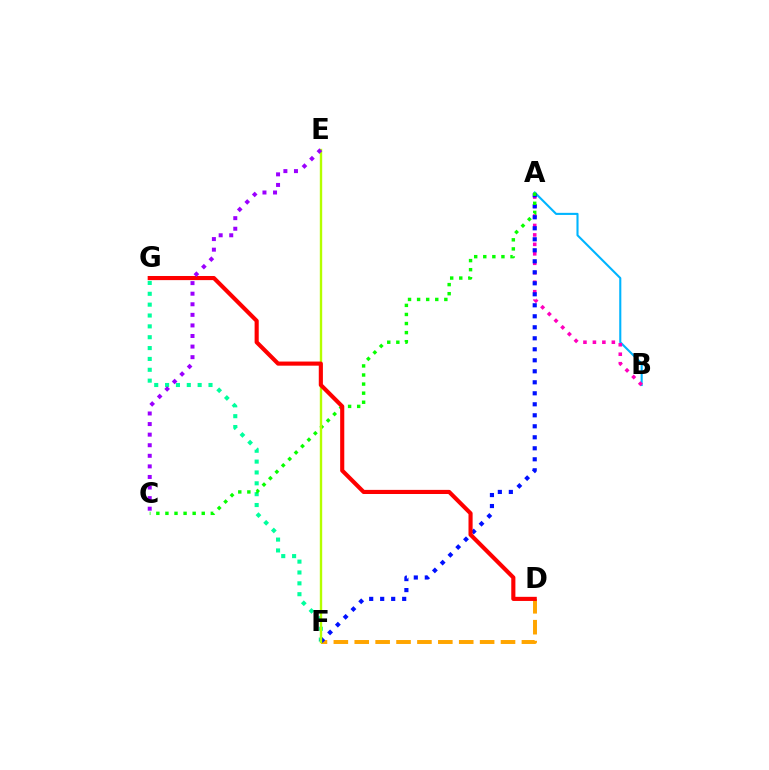{('A', 'B'): [{'color': '#00b5ff', 'line_style': 'solid', 'thickness': 1.51}, {'color': '#ff00bd', 'line_style': 'dotted', 'thickness': 2.57}], ('D', 'F'): [{'color': '#ffa500', 'line_style': 'dashed', 'thickness': 2.84}], ('F', 'G'): [{'color': '#00ff9d', 'line_style': 'dotted', 'thickness': 2.95}], ('A', 'F'): [{'color': '#0010ff', 'line_style': 'dotted', 'thickness': 2.99}], ('A', 'C'): [{'color': '#08ff00', 'line_style': 'dotted', 'thickness': 2.47}], ('E', 'F'): [{'color': '#b3ff00', 'line_style': 'solid', 'thickness': 1.72}], ('D', 'G'): [{'color': '#ff0000', 'line_style': 'solid', 'thickness': 2.97}], ('C', 'E'): [{'color': '#9b00ff', 'line_style': 'dotted', 'thickness': 2.87}]}